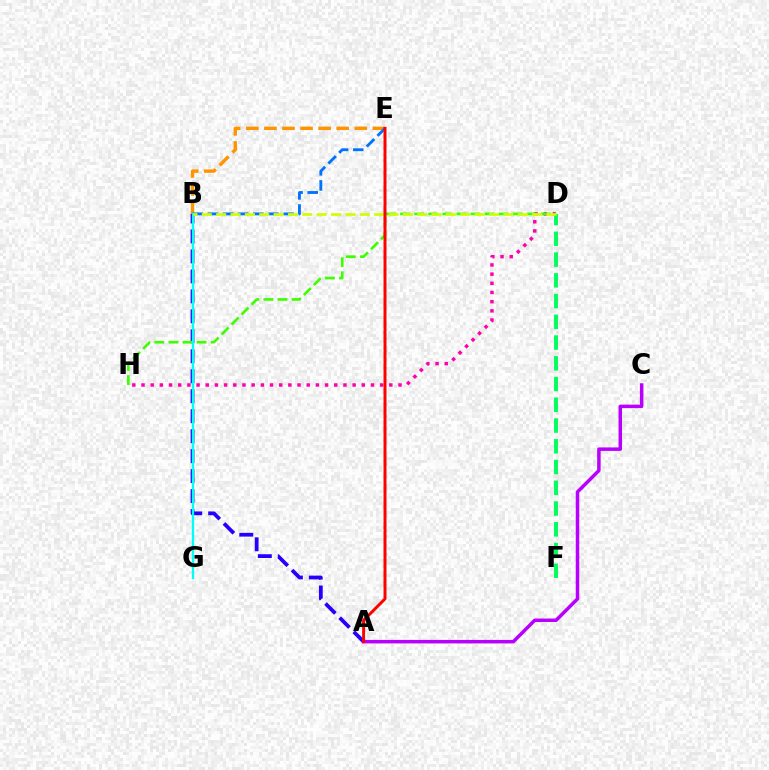{('B', 'E'): [{'color': '#ff9400', 'line_style': 'dashed', 'thickness': 2.46}, {'color': '#0074ff', 'line_style': 'dashed', 'thickness': 2.06}], ('D', 'H'): [{'color': '#ff00ac', 'line_style': 'dotted', 'thickness': 2.49}, {'color': '#3dff00', 'line_style': 'dashed', 'thickness': 1.91}], ('D', 'F'): [{'color': '#00ff5c', 'line_style': 'dashed', 'thickness': 2.82}], ('A', 'B'): [{'color': '#2500ff', 'line_style': 'dashed', 'thickness': 2.71}], ('A', 'C'): [{'color': '#b900ff', 'line_style': 'solid', 'thickness': 2.51}], ('B', 'G'): [{'color': '#00fff6', 'line_style': 'solid', 'thickness': 1.67}], ('B', 'D'): [{'color': '#d1ff00', 'line_style': 'dashed', 'thickness': 1.95}], ('A', 'E'): [{'color': '#ff0000', 'line_style': 'solid', 'thickness': 2.14}]}